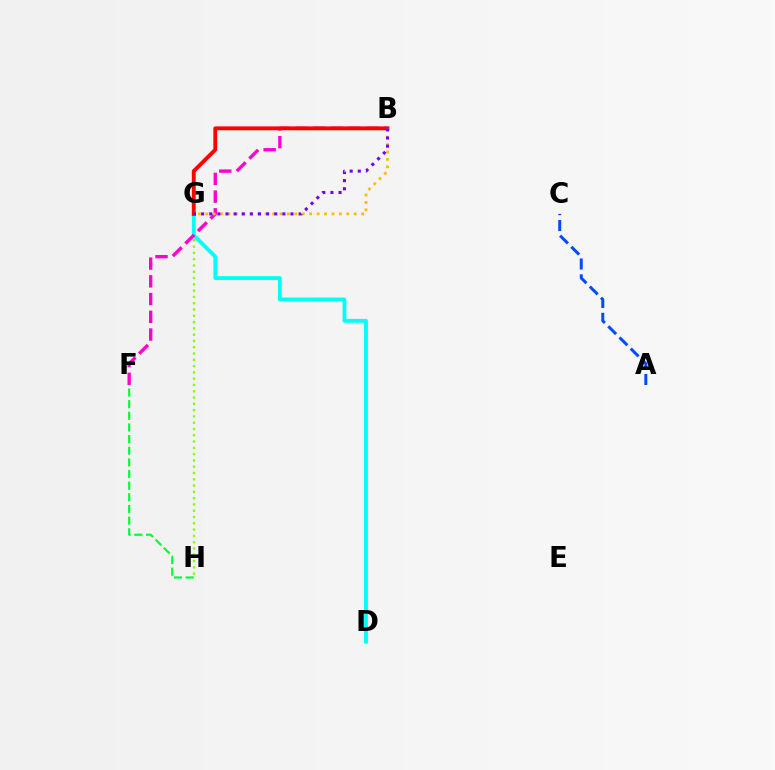{('G', 'H'): [{'color': '#84ff00', 'line_style': 'dotted', 'thickness': 1.71}], ('D', 'G'): [{'color': '#00fff6', 'line_style': 'solid', 'thickness': 2.74}], ('B', 'F'): [{'color': '#ff00cf', 'line_style': 'dashed', 'thickness': 2.41}], ('A', 'C'): [{'color': '#004bff', 'line_style': 'dashed', 'thickness': 2.15}], ('B', 'G'): [{'color': '#ff0000', 'line_style': 'solid', 'thickness': 2.77}, {'color': '#ffbd00', 'line_style': 'dotted', 'thickness': 2.02}, {'color': '#7200ff', 'line_style': 'dotted', 'thickness': 2.21}], ('F', 'H'): [{'color': '#00ff39', 'line_style': 'dashed', 'thickness': 1.58}]}